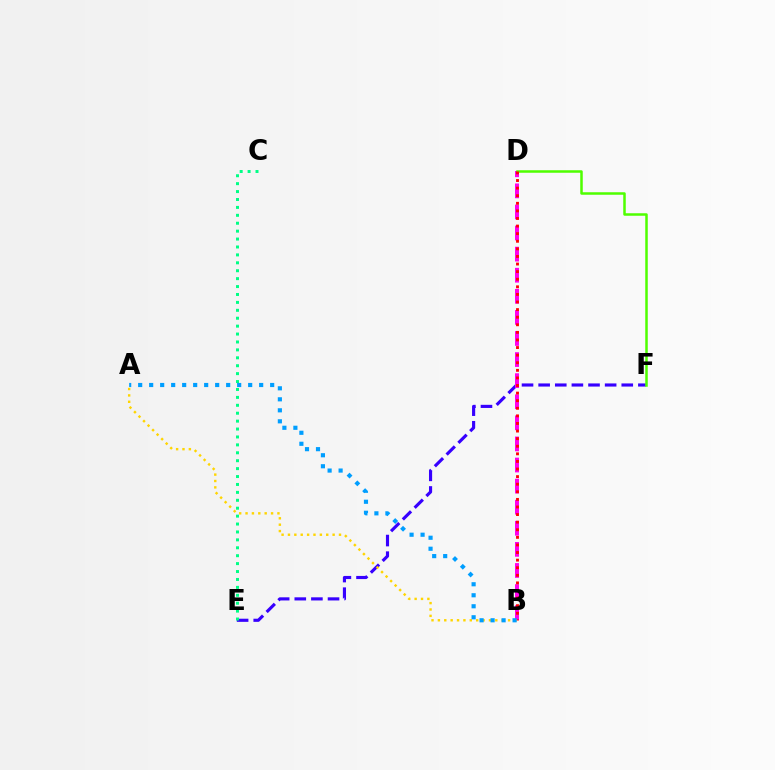{('E', 'F'): [{'color': '#3700ff', 'line_style': 'dashed', 'thickness': 2.26}], ('C', 'E'): [{'color': '#00ff86', 'line_style': 'dotted', 'thickness': 2.15}], ('B', 'D'): [{'color': '#ff00ed', 'line_style': 'dashed', 'thickness': 2.86}, {'color': '#ff0000', 'line_style': 'dotted', 'thickness': 2.06}], ('D', 'F'): [{'color': '#4fff00', 'line_style': 'solid', 'thickness': 1.81}], ('A', 'B'): [{'color': '#ffd500', 'line_style': 'dotted', 'thickness': 1.73}, {'color': '#009eff', 'line_style': 'dotted', 'thickness': 2.99}]}